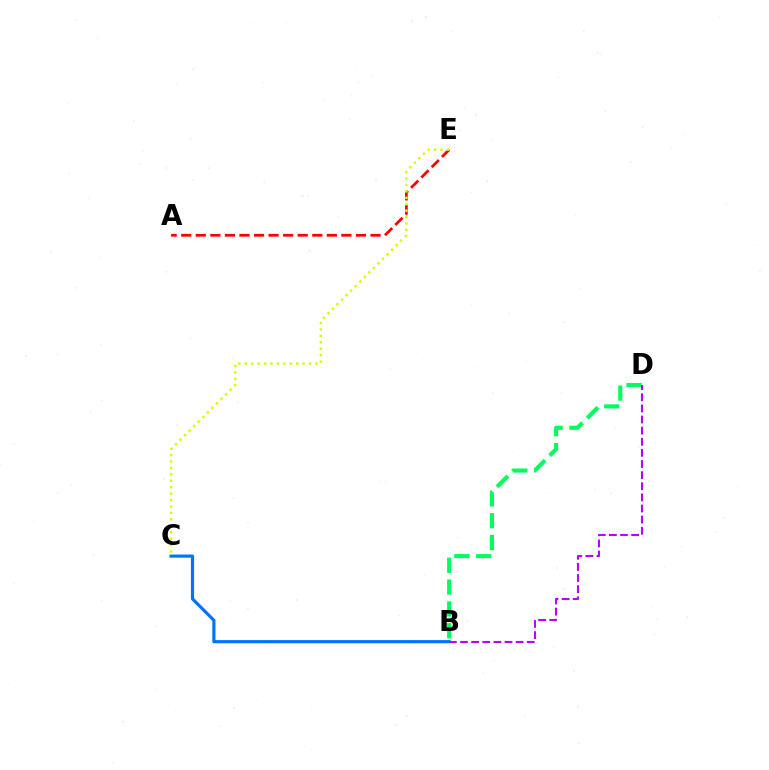{('B', 'C'): [{'color': '#0074ff', 'line_style': 'solid', 'thickness': 2.27}], ('B', 'D'): [{'color': '#00ff5c', 'line_style': 'dashed', 'thickness': 2.97}, {'color': '#b900ff', 'line_style': 'dashed', 'thickness': 1.51}], ('A', 'E'): [{'color': '#ff0000', 'line_style': 'dashed', 'thickness': 1.98}], ('C', 'E'): [{'color': '#d1ff00', 'line_style': 'dotted', 'thickness': 1.75}]}